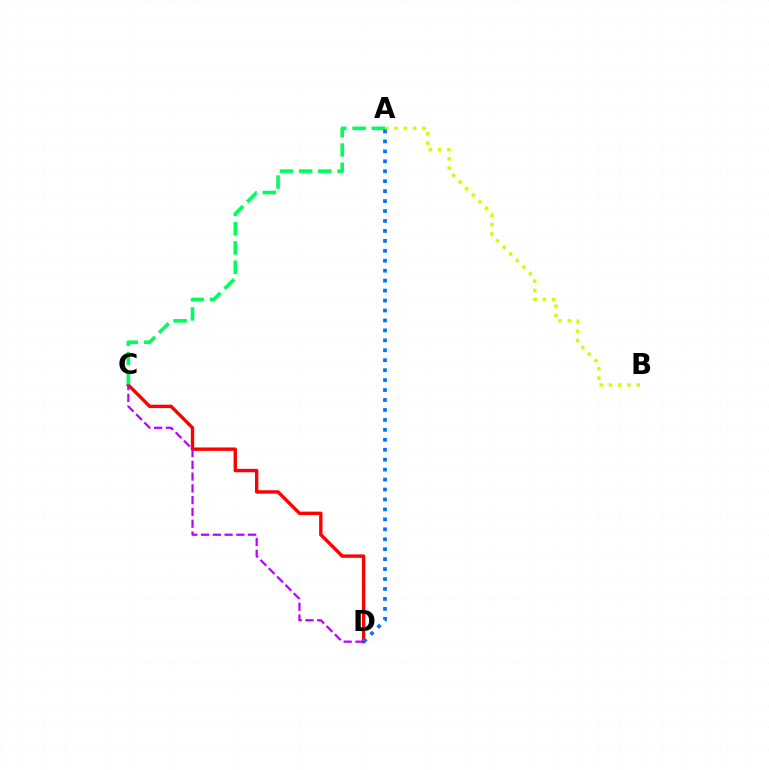{('C', 'D'): [{'color': '#ff0000', 'line_style': 'solid', 'thickness': 2.44}, {'color': '#b900ff', 'line_style': 'dashed', 'thickness': 1.6}], ('A', 'C'): [{'color': '#00ff5c', 'line_style': 'dashed', 'thickness': 2.61}], ('A', 'B'): [{'color': '#d1ff00', 'line_style': 'dotted', 'thickness': 2.52}], ('A', 'D'): [{'color': '#0074ff', 'line_style': 'dotted', 'thickness': 2.7}]}